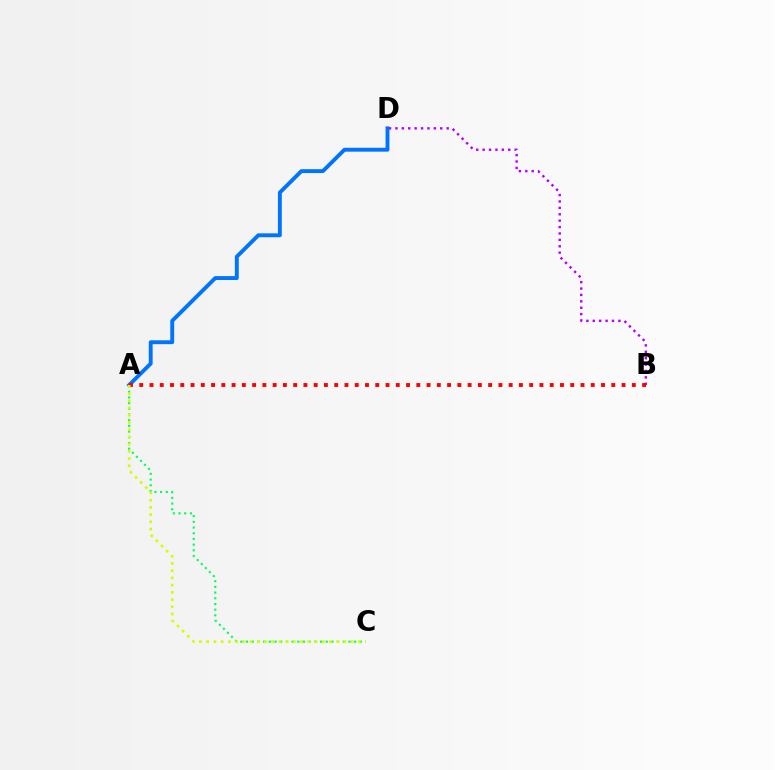{('A', 'D'): [{'color': '#0074ff', 'line_style': 'solid', 'thickness': 2.8}], ('A', 'C'): [{'color': '#00ff5c', 'line_style': 'dotted', 'thickness': 1.55}, {'color': '#d1ff00', 'line_style': 'dotted', 'thickness': 1.96}], ('B', 'D'): [{'color': '#b900ff', 'line_style': 'dotted', 'thickness': 1.74}], ('A', 'B'): [{'color': '#ff0000', 'line_style': 'dotted', 'thickness': 2.79}]}